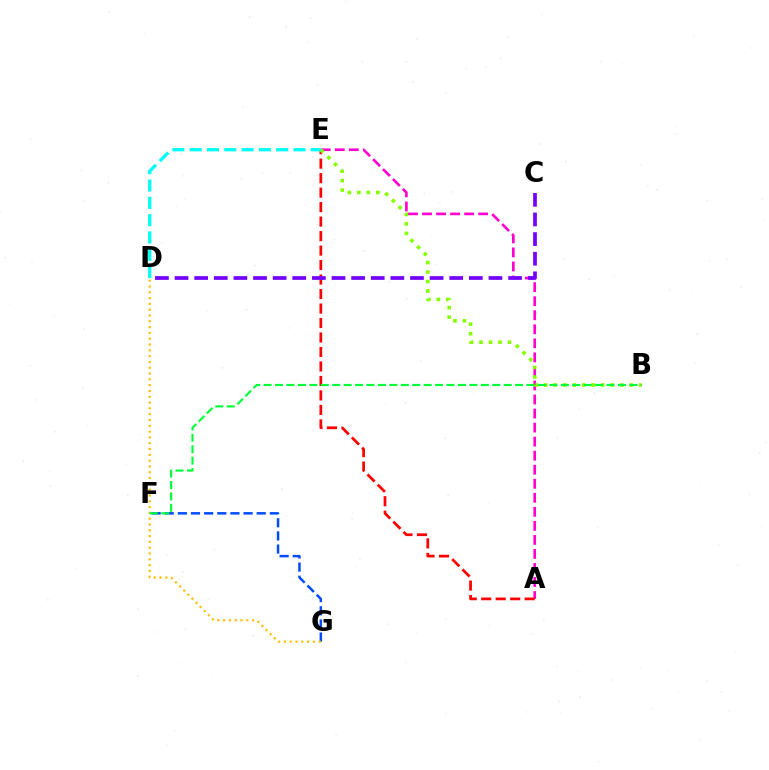{('A', 'E'): [{'color': '#ff00cf', 'line_style': 'dashed', 'thickness': 1.91}, {'color': '#ff0000', 'line_style': 'dashed', 'thickness': 1.97}], ('F', 'G'): [{'color': '#004bff', 'line_style': 'dashed', 'thickness': 1.79}], ('B', 'E'): [{'color': '#84ff00', 'line_style': 'dotted', 'thickness': 2.58}], ('D', 'G'): [{'color': '#ffbd00', 'line_style': 'dotted', 'thickness': 1.58}], ('B', 'F'): [{'color': '#00ff39', 'line_style': 'dashed', 'thickness': 1.55}], ('C', 'D'): [{'color': '#7200ff', 'line_style': 'dashed', 'thickness': 2.67}], ('D', 'E'): [{'color': '#00fff6', 'line_style': 'dashed', 'thickness': 2.35}]}